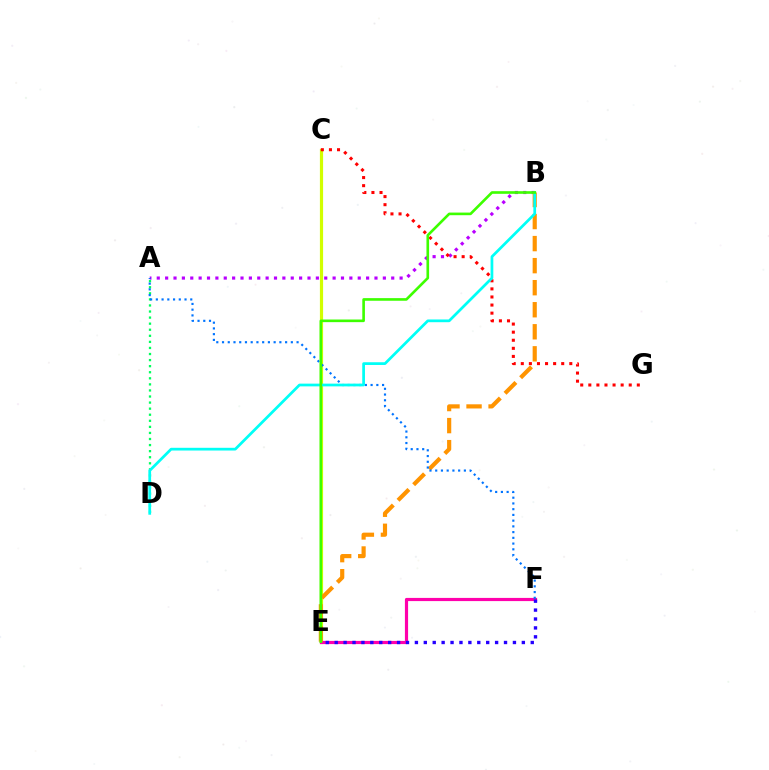{('A', 'D'): [{'color': '#00ff5c', 'line_style': 'dotted', 'thickness': 1.65}], ('A', 'B'): [{'color': '#b900ff', 'line_style': 'dotted', 'thickness': 2.28}], ('C', 'E'): [{'color': '#d1ff00', 'line_style': 'solid', 'thickness': 2.3}], ('E', 'F'): [{'color': '#ff00ac', 'line_style': 'solid', 'thickness': 2.29}, {'color': '#2500ff', 'line_style': 'dotted', 'thickness': 2.42}], ('B', 'E'): [{'color': '#ff9400', 'line_style': 'dashed', 'thickness': 2.99}, {'color': '#3dff00', 'line_style': 'solid', 'thickness': 1.9}], ('C', 'G'): [{'color': '#ff0000', 'line_style': 'dotted', 'thickness': 2.2}], ('A', 'F'): [{'color': '#0074ff', 'line_style': 'dotted', 'thickness': 1.56}], ('B', 'D'): [{'color': '#00fff6', 'line_style': 'solid', 'thickness': 1.97}]}